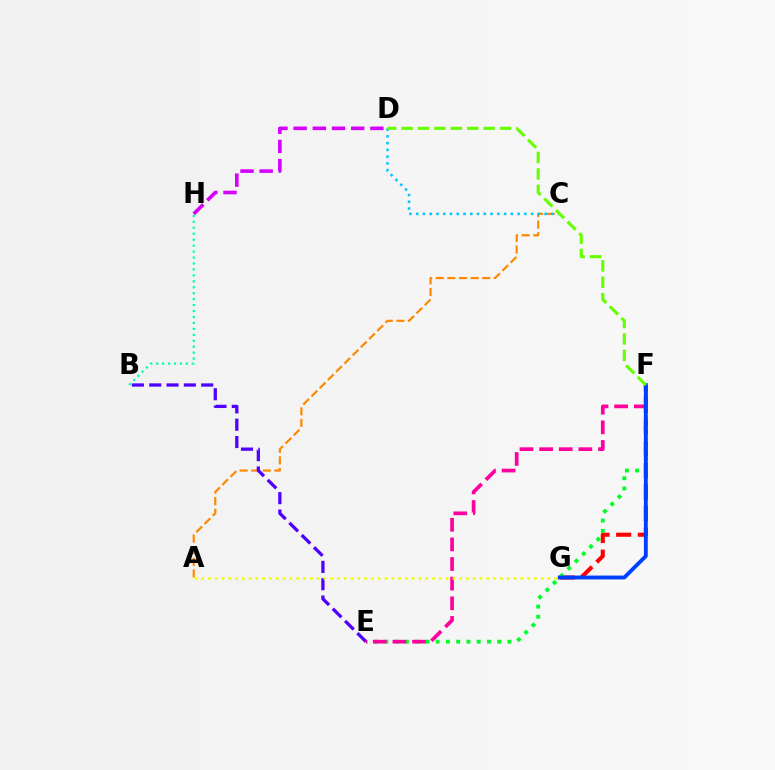{('A', 'C'): [{'color': '#ff8800', 'line_style': 'dashed', 'thickness': 1.58}], ('F', 'G'): [{'color': '#ff0000', 'line_style': 'dashed', 'thickness': 2.94}, {'color': '#003fff', 'line_style': 'solid', 'thickness': 2.78}], ('B', 'H'): [{'color': '#00ffaf', 'line_style': 'dotted', 'thickness': 1.62}], ('E', 'F'): [{'color': '#00ff27', 'line_style': 'dotted', 'thickness': 2.79}, {'color': '#ff00a0', 'line_style': 'dashed', 'thickness': 2.67}], ('B', 'E'): [{'color': '#4f00ff', 'line_style': 'dashed', 'thickness': 2.35}], ('C', 'D'): [{'color': '#00c7ff', 'line_style': 'dotted', 'thickness': 1.84}], ('D', 'H'): [{'color': '#d600ff', 'line_style': 'dashed', 'thickness': 2.61}], ('D', 'F'): [{'color': '#66ff00', 'line_style': 'dashed', 'thickness': 2.23}], ('A', 'G'): [{'color': '#eeff00', 'line_style': 'dotted', 'thickness': 1.85}]}